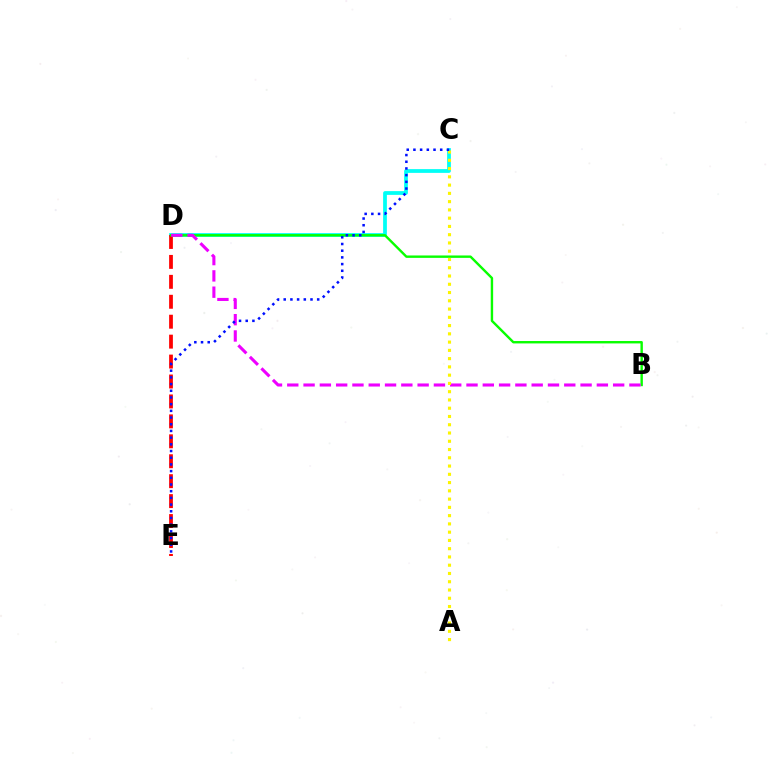{('C', 'D'): [{'color': '#00fff6', 'line_style': 'solid', 'thickness': 2.7}], ('D', 'E'): [{'color': '#ff0000', 'line_style': 'dashed', 'thickness': 2.71}], ('B', 'D'): [{'color': '#08ff00', 'line_style': 'solid', 'thickness': 1.73}, {'color': '#ee00ff', 'line_style': 'dashed', 'thickness': 2.21}], ('A', 'C'): [{'color': '#fcf500', 'line_style': 'dotted', 'thickness': 2.25}], ('C', 'E'): [{'color': '#0010ff', 'line_style': 'dotted', 'thickness': 1.82}]}